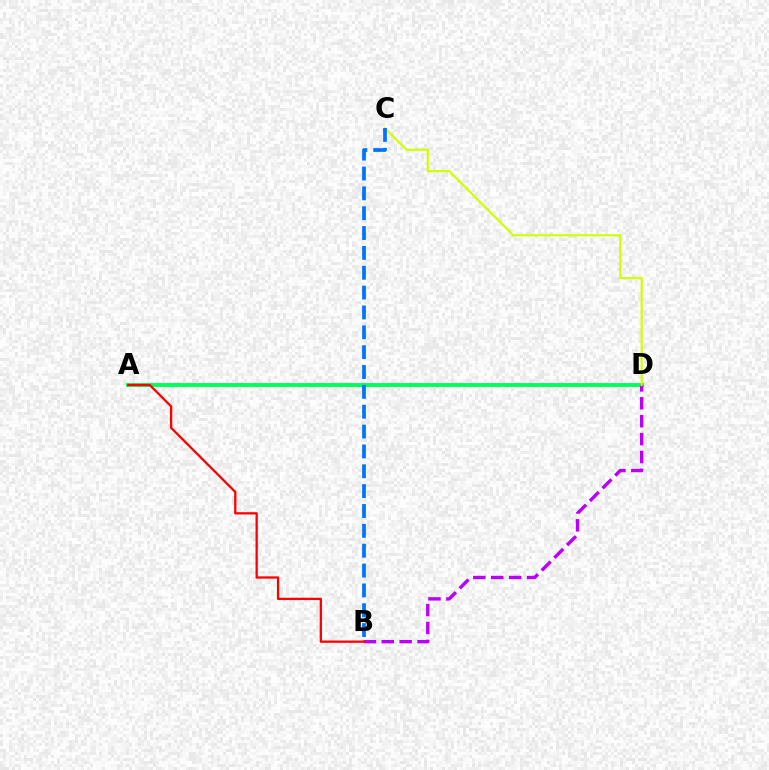{('A', 'D'): [{'color': '#00ff5c', 'line_style': 'solid', 'thickness': 2.8}], ('B', 'D'): [{'color': '#b900ff', 'line_style': 'dashed', 'thickness': 2.43}], ('C', 'D'): [{'color': '#d1ff00', 'line_style': 'solid', 'thickness': 1.57}], ('A', 'B'): [{'color': '#ff0000', 'line_style': 'solid', 'thickness': 1.65}], ('B', 'C'): [{'color': '#0074ff', 'line_style': 'dashed', 'thickness': 2.7}]}